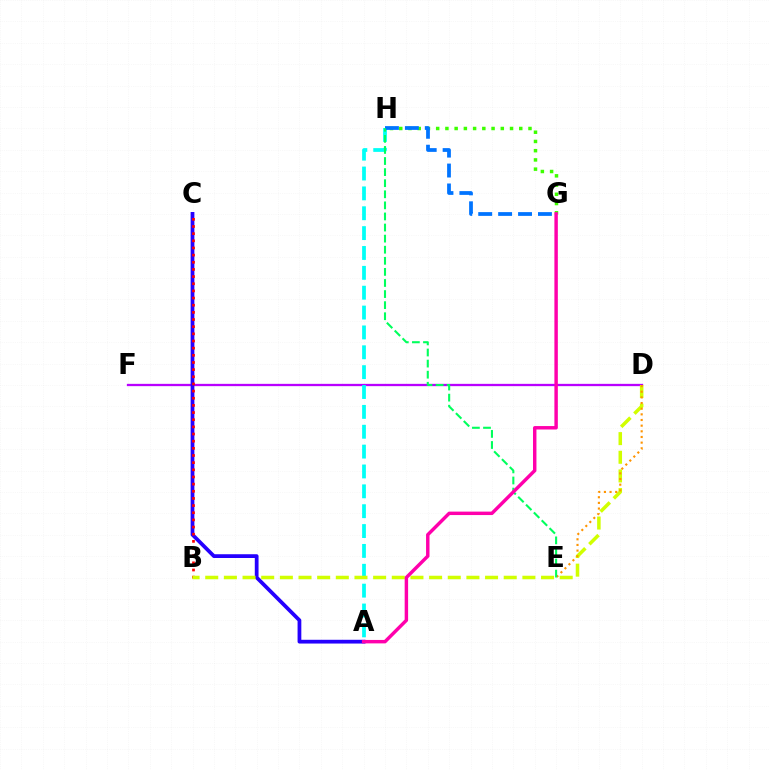{('D', 'F'): [{'color': '#b900ff', 'line_style': 'solid', 'thickness': 1.65}], ('A', 'C'): [{'color': '#2500ff', 'line_style': 'solid', 'thickness': 2.71}], ('B', 'C'): [{'color': '#ff0000', 'line_style': 'dotted', 'thickness': 1.94}], ('G', 'H'): [{'color': '#3dff00', 'line_style': 'dotted', 'thickness': 2.51}, {'color': '#0074ff', 'line_style': 'dashed', 'thickness': 2.71}], ('A', 'H'): [{'color': '#00fff6', 'line_style': 'dashed', 'thickness': 2.7}], ('B', 'D'): [{'color': '#d1ff00', 'line_style': 'dashed', 'thickness': 2.53}], ('D', 'E'): [{'color': '#ff9400', 'line_style': 'dotted', 'thickness': 1.54}], ('E', 'H'): [{'color': '#00ff5c', 'line_style': 'dashed', 'thickness': 1.51}], ('A', 'G'): [{'color': '#ff00ac', 'line_style': 'solid', 'thickness': 2.48}]}